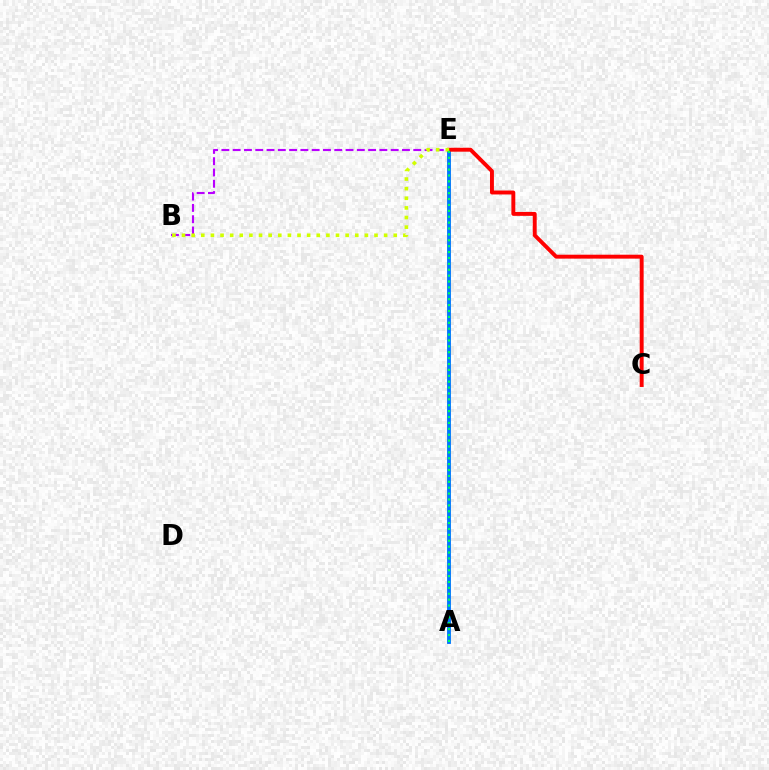{('A', 'E'): [{'color': '#0074ff', 'line_style': 'solid', 'thickness': 2.77}, {'color': '#00ff5c', 'line_style': 'dotted', 'thickness': 1.6}], ('C', 'E'): [{'color': '#ff0000', 'line_style': 'solid', 'thickness': 2.82}], ('B', 'E'): [{'color': '#b900ff', 'line_style': 'dashed', 'thickness': 1.53}, {'color': '#d1ff00', 'line_style': 'dotted', 'thickness': 2.61}]}